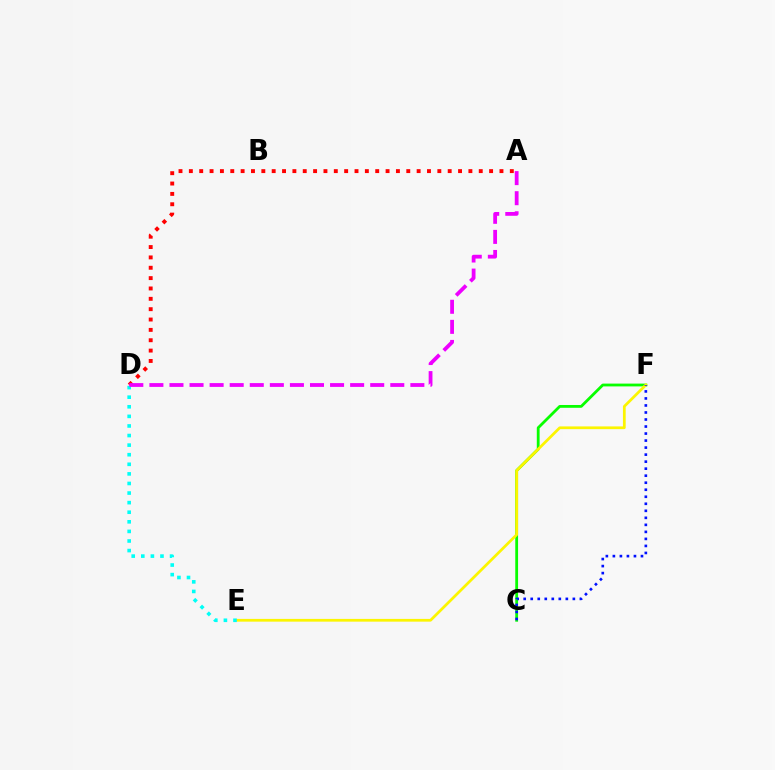{('A', 'D'): [{'color': '#ff0000', 'line_style': 'dotted', 'thickness': 2.81}, {'color': '#ee00ff', 'line_style': 'dashed', 'thickness': 2.73}], ('C', 'F'): [{'color': '#08ff00', 'line_style': 'solid', 'thickness': 2.02}, {'color': '#0010ff', 'line_style': 'dotted', 'thickness': 1.91}], ('E', 'F'): [{'color': '#fcf500', 'line_style': 'solid', 'thickness': 1.97}], ('D', 'E'): [{'color': '#00fff6', 'line_style': 'dotted', 'thickness': 2.6}]}